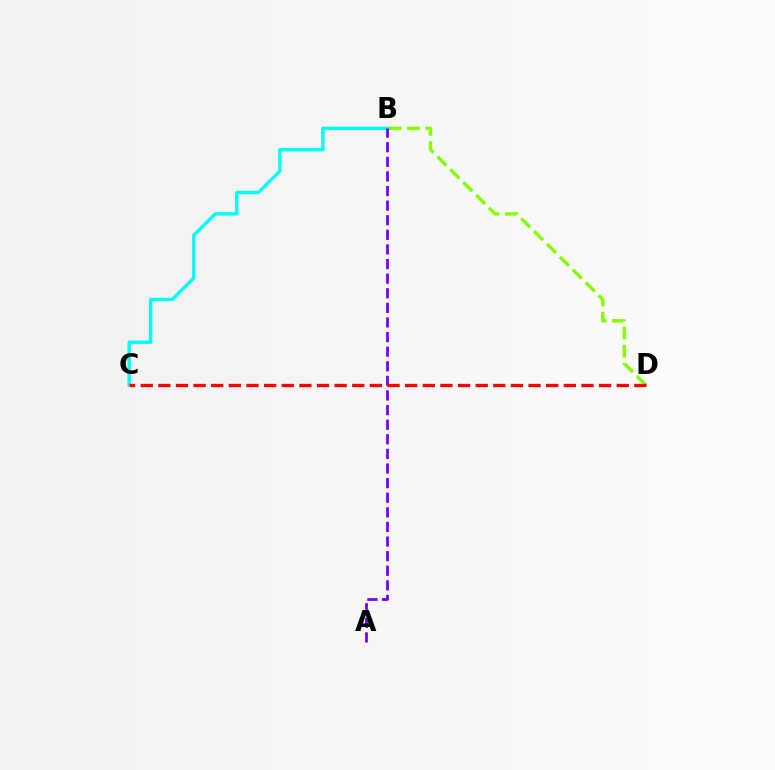{('B', 'D'): [{'color': '#84ff00', 'line_style': 'dashed', 'thickness': 2.47}], ('B', 'C'): [{'color': '#00fff6', 'line_style': 'solid', 'thickness': 2.44}], ('A', 'B'): [{'color': '#7200ff', 'line_style': 'dashed', 'thickness': 1.98}], ('C', 'D'): [{'color': '#ff0000', 'line_style': 'dashed', 'thickness': 2.39}]}